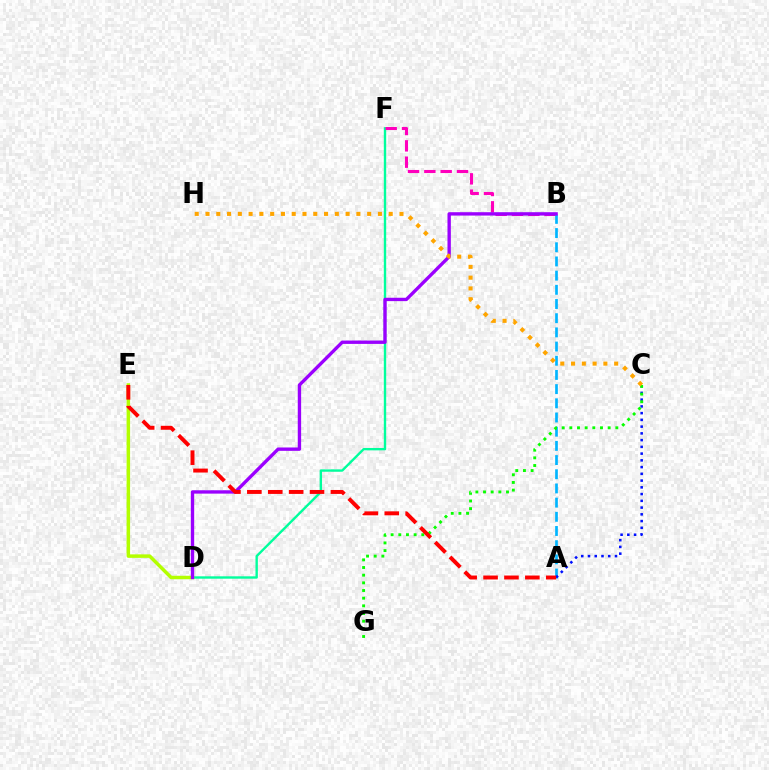{('D', 'F'): [{'color': '#00ff9d', 'line_style': 'solid', 'thickness': 1.71}], ('B', 'F'): [{'color': '#ff00bd', 'line_style': 'dashed', 'thickness': 2.22}], ('A', 'B'): [{'color': '#00b5ff', 'line_style': 'dashed', 'thickness': 1.93}], ('D', 'E'): [{'color': '#b3ff00', 'line_style': 'solid', 'thickness': 2.51}], ('B', 'D'): [{'color': '#9b00ff', 'line_style': 'solid', 'thickness': 2.42}], ('A', 'C'): [{'color': '#0010ff', 'line_style': 'dotted', 'thickness': 1.83}], ('C', 'G'): [{'color': '#08ff00', 'line_style': 'dotted', 'thickness': 2.08}], ('C', 'H'): [{'color': '#ffa500', 'line_style': 'dotted', 'thickness': 2.93}], ('A', 'E'): [{'color': '#ff0000', 'line_style': 'dashed', 'thickness': 2.84}]}